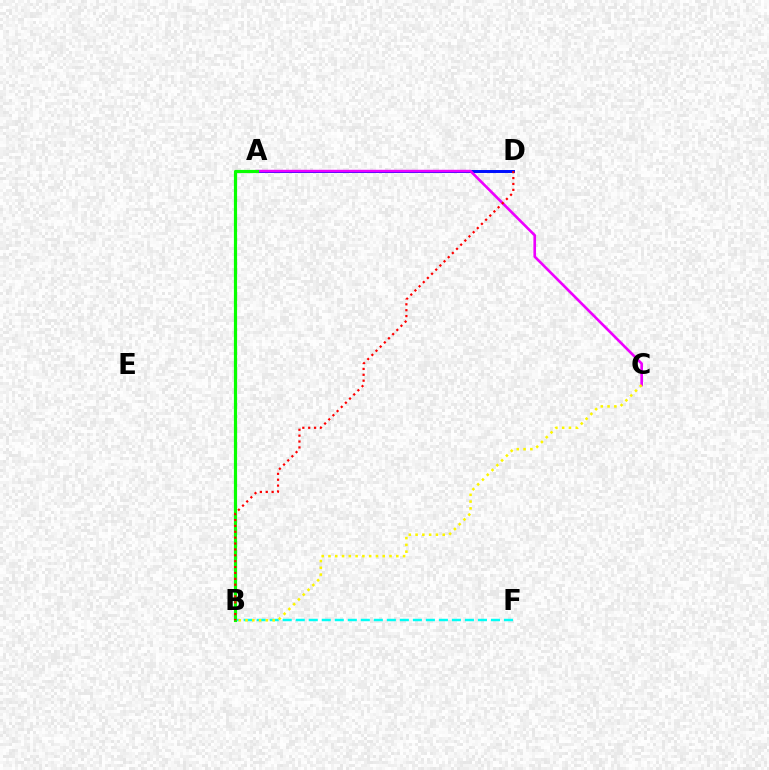{('A', 'D'): [{'color': '#0010ff', 'line_style': 'solid', 'thickness': 2.14}], ('A', 'C'): [{'color': '#ee00ff', 'line_style': 'solid', 'thickness': 1.9}], ('B', 'F'): [{'color': '#00fff6', 'line_style': 'dashed', 'thickness': 1.77}], ('A', 'B'): [{'color': '#08ff00', 'line_style': 'solid', 'thickness': 2.29}], ('B', 'D'): [{'color': '#ff0000', 'line_style': 'dotted', 'thickness': 1.6}], ('B', 'C'): [{'color': '#fcf500', 'line_style': 'dotted', 'thickness': 1.84}]}